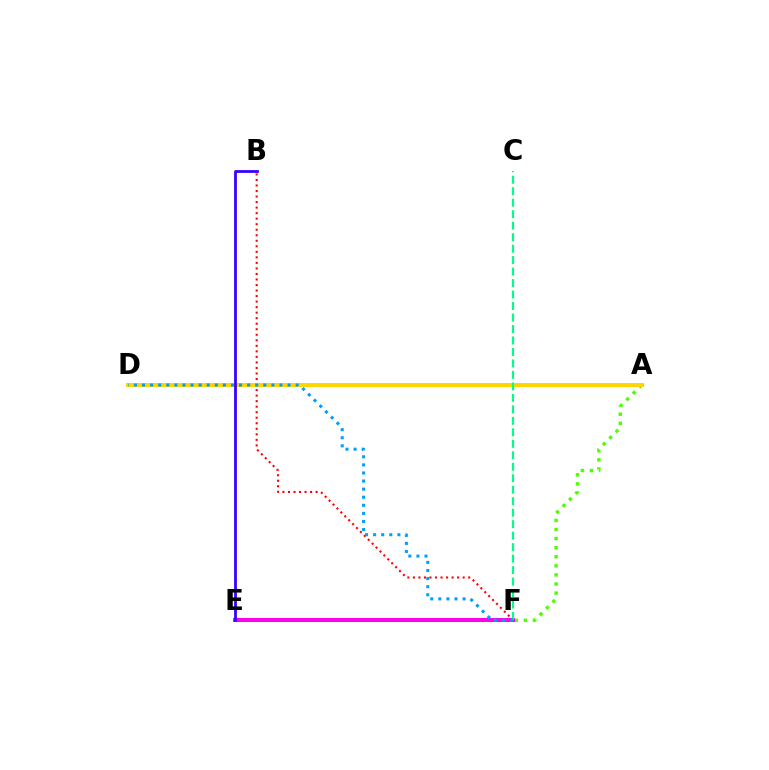{('B', 'F'): [{'color': '#ff0000', 'line_style': 'dotted', 'thickness': 1.5}], ('A', 'E'): [{'color': '#4fff00', 'line_style': 'dotted', 'thickness': 2.47}], ('A', 'D'): [{'color': '#ffd500', 'line_style': 'solid', 'thickness': 2.88}], ('E', 'F'): [{'color': '#ff00ed', 'line_style': 'solid', 'thickness': 2.89}], ('C', 'F'): [{'color': '#00ff86', 'line_style': 'dashed', 'thickness': 1.56}], ('B', 'E'): [{'color': '#3700ff', 'line_style': 'solid', 'thickness': 2.01}], ('D', 'F'): [{'color': '#009eff', 'line_style': 'dotted', 'thickness': 2.2}]}